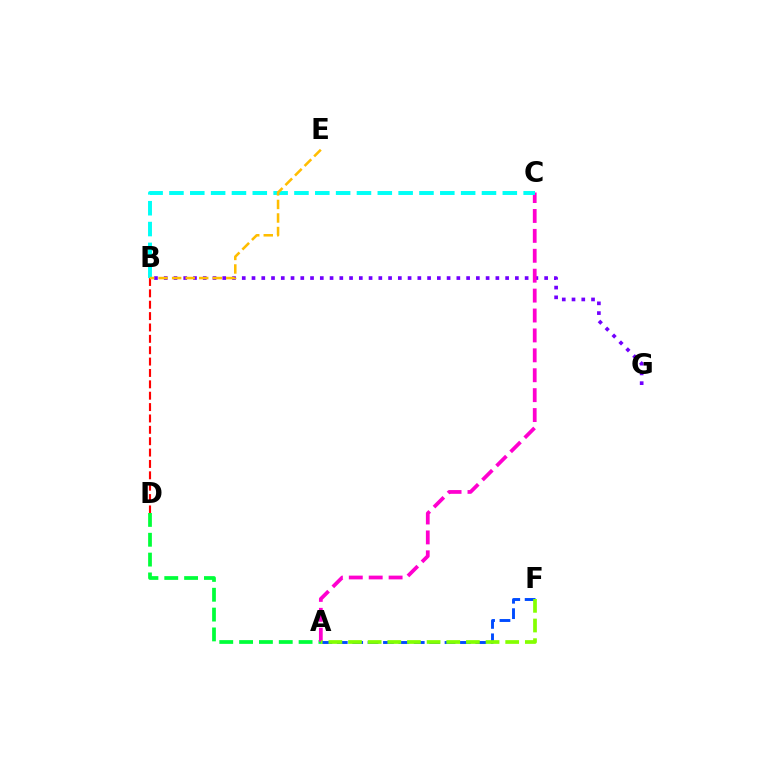{('B', 'G'): [{'color': '#7200ff', 'line_style': 'dotted', 'thickness': 2.65}], ('B', 'D'): [{'color': '#ff0000', 'line_style': 'dashed', 'thickness': 1.55}], ('A', 'D'): [{'color': '#00ff39', 'line_style': 'dashed', 'thickness': 2.69}], ('A', 'C'): [{'color': '#ff00cf', 'line_style': 'dashed', 'thickness': 2.7}], ('B', 'C'): [{'color': '#00fff6', 'line_style': 'dashed', 'thickness': 2.83}], ('B', 'E'): [{'color': '#ffbd00', 'line_style': 'dashed', 'thickness': 1.84}], ('A', 'F'): [{'color': '#004bff', 'line_style': 'dashed', 'thickness': 2.09}, {'color': '#84ff00', 'line_style': 'dashed', 'thickness': 2.67}]}